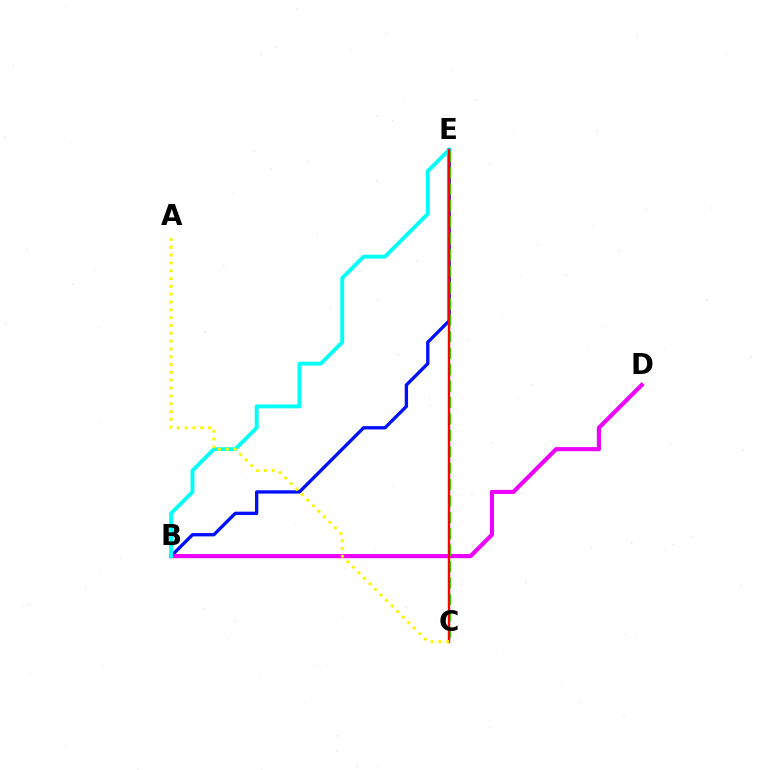{('B', 'E'): [{'color': '#0010ff', 'line_style': 'solid', 'thickness': 2.4}, {'color': '#00fff6', 'line_style': 'solid', 'thickness': 2.8}], ('B', 'D'): [{'color': '#ee00ff', 'line_style': 'solid', 'thickness': 2.98}], ('C', 'E'): [{'color': '#08ff00', 'line_style': 'dashed', 'thickness': 2.23}, {'color': '#ff0000', 'line_style': 'solid', 'thickness': 1.72}], ('A', 'C'): [{'color': '#fcf500', 'line_style': 'dotted', 'thickness': 2.12}]}